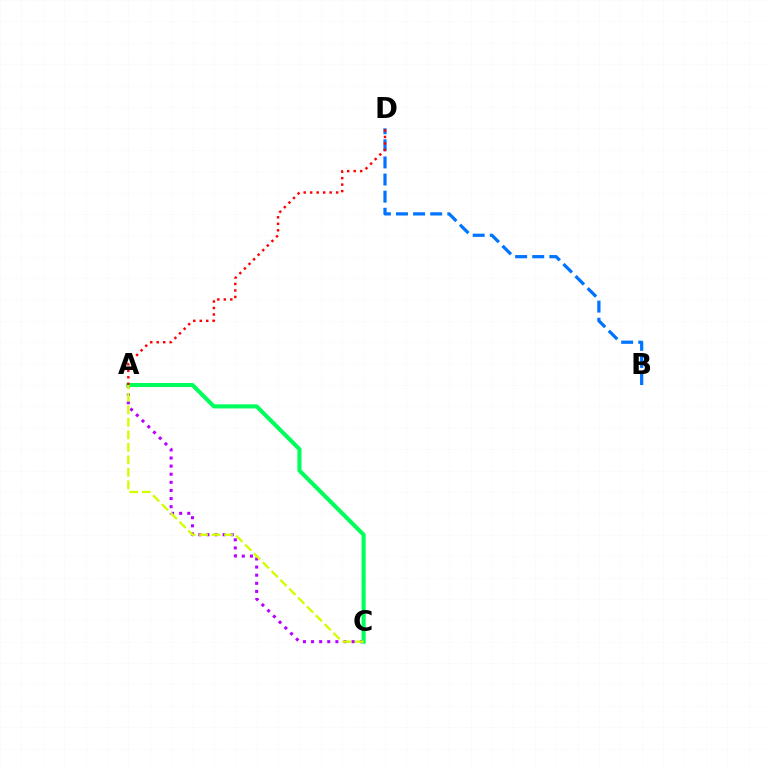{('A', 'C'): [{'color': '#b900ff', 'line_style': 'dotted', 'thickness': 2.2}, {'color': '#00ff5c', 'line_style': 'solid', 'thickness': 2.94}, {'color': '#d1ff00', 'line_style': 'dashed', 'thickness': 1.7}], ('B', 'D'): [{'color': '#0074ff', 'line_style': 'dashed', 'thickness': 2.32}], ('A', 'D'): [{'color': '#ff0000', 'line_style': 'dotted', 'thickness': 1.76}]}